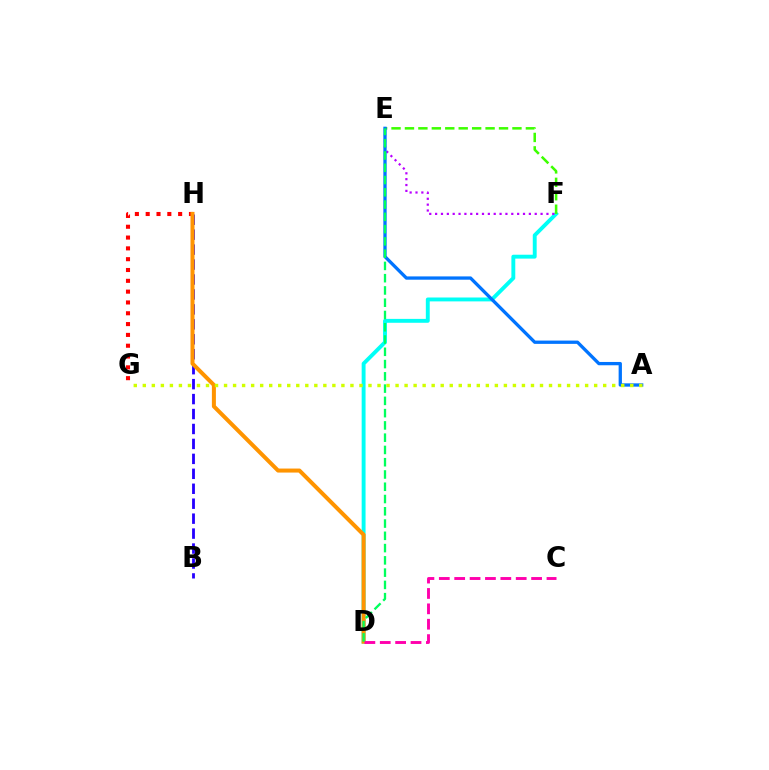{('D', 'F'): [{'color': '#00fff6', 'line_style': 'solid', 'thickness': 2.8}], ('E', 'F'): [{'color': '#b900ff', 'line_style': 'dotted', 'thickness': 1.59}, {'color': '#3dff00', 'line_style': 'dashed', 'thickness': 1.83}], ('A', 'E'): [{'color': '#0074ff', 'line_style': 'solid', 'thickness': 2.37}], ('G', 'H'): [{'color': '#ff0000', 'line_style': 'dotted', 'thickness': 2.94}], ('B', 'H'): [{'color': '#2500ff', 'line_style': 'dashed', 'thickness': 2.03}], ('D', 'H'): [{'color': '#ff9400', 'line_style': 'solid', 'thickness': 2.89}], ('C', 'D'): [{'color': '#ff00ac', 'line_style': 'dashed', 'thickness': 2.09}], ('D', 'E'): [{'color': '#00ff5c', 'line_style': 'dashed', 'thickness': 1.67}], ('A', 'G'): [{'color': '#d1ff00', 'line_style': 'dotted', 'thickness': 2.45}]}